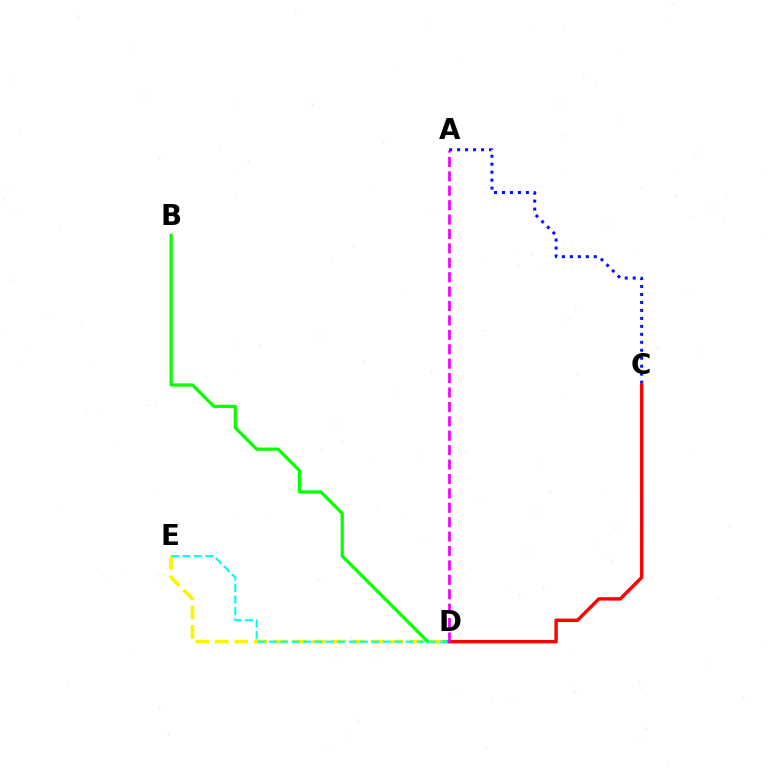{('B', 'D'): [{'color': '#08ff00', 'line_style': 'solid', 'thickness': 2.33}], ('A', 'C'): [{'color': '#0010ff', 'line_style': 'dotted', 'thickness': 2.16}], ('D', 'E'): [{'color': '#fcf500', 'line_style': 'dashed', 'thickness': 2.64}, {'color': '#00fff6', 'line_style': 'dashed', 'thickness': 1.55}], ('C', 'D'): [{'color': '#ff0000', 'line_style': 'solid', 'thickness': 2.44}], ('A', 'D'): [{'color': '#ee00ff', 'line_style': 'dashed', 'thickness': 1.96}]}